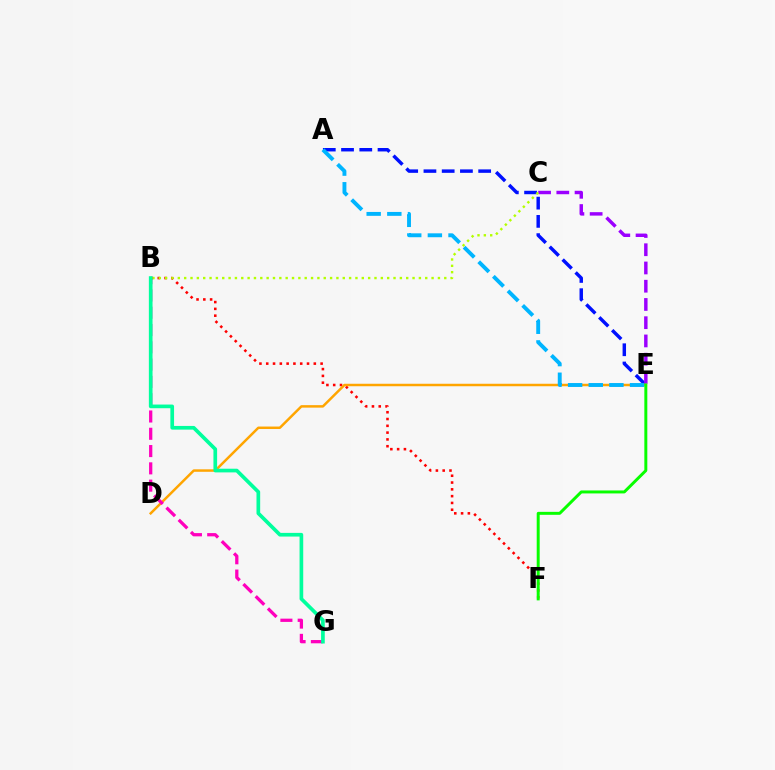{('A', 'E'): [{'color': '#0010ff', 'line_style': 'dashed', 'thickness': 2.48}, {'color': '#00b5ff', 'line_style': 'dashed', 'thickness': 2.8}], ('C', 'E'): [{'color': '#9b00ff', 'line_style': 'dashed', 'thickness': 2.48}], ('B', 'F'): [{'color': '#ff0000', 'line_style': 'dotted', 'thickness': 1.85}], ('D', 'E'): [{'color': '#ffa500', 'line_style': 'solid', 'thickness': 1.78}], ('E', 'F'): [{'color': '#08ff00', 'line_style': 'solid', 'thickness': 2.14}], ('B', 'C'): [{'color': '#b3ff00', 'line_style': 'dotted', 'thickness': 1.72}], ('B', 'G'): [{'color': '#ff00bd', 'line_style': 'dashed', 'thickness': 2.35}, {'color': '#00ff9d', 'line_style': 'solid', 'thickness': 2.65}]}